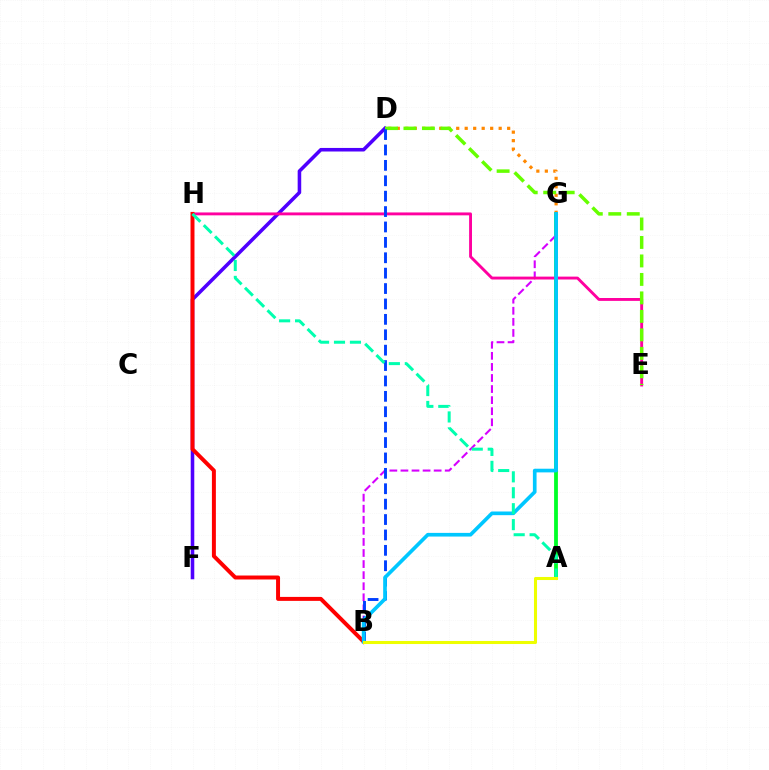{('A', 'G'): [{'color': '#00ff27', 'line_style': 'solid', 'thickness': 2.74}], ('D', 'F'): [{'color': '#4f00ff', 'line_style': 'solid', 'thickness': 2.56}], ('D', 'G'): [{'color': '#ff8800', 'line_style': 'dotted', 'thickness': 2.31}], ('B', 'G'): [{'color': '#d600ff', 'line_style': 'dashed', 'thickness': 1.5}, {'color': '#00c7ff', 'line_style': 'solid', 'thickness': 2.64}], ('E', 'H'): [{'color': '#ff00a0', 'line_style': 'solid', 'thickness': 2.08}], ('D', 'E'): [{'color': '#66ff00', 'line_style': 'dashed', 'thickness': 2.51}], ('B', 'H'): [{'color': '#ff0000', 'line_style': 'solid', 'thickness': 2.86}], ('B', 'D'): [{'color': '#003fff', 'line_style': 'dashed', 'thickness': 2.09}], ('A', 'H'): [{'color': '#00ffaf', 'line_style': 'dashed', 'thickness': 2.16}], ('A', 'B'): [{'color': '#eeff00', 'line_style': 'solid', 'thickness': 2.2}]}